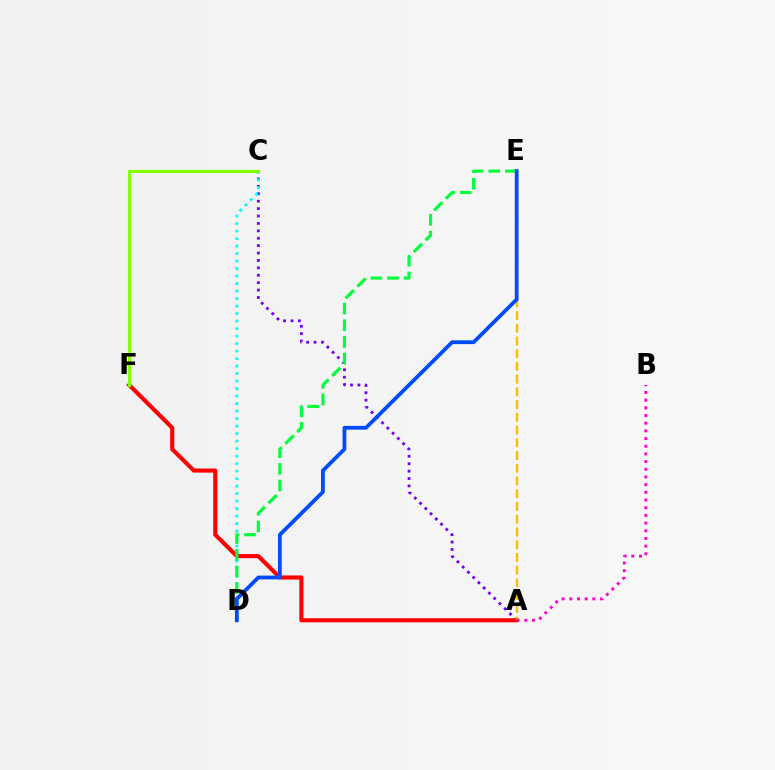{('A', 'C'): [{'color': '#7200ff', 'line_style': 'dotted', 'thickness': 2.01}], ('C', 'D'): [{'color': '#00fff6', 'line_style': 'dotted', 'thickness': 2.04}], ('A', 'F'): [{'color': '#ff0000', 'line_style': 'solid', 'thickness': 2.95}], ('D', 'E'): [{'color': '#00ff39', 'line_style': 'dashed', 'thickness': 2.26}, {'color': '#004bff', 'line_style': 'solid', 'thickness': 2.73}], ('A', 'E'): [{'color': '#ffbd00', 'line_style': 'dashed', 'thickness': 1.73}], ('A', 'B'): [{'color': '#ff00cf', 'line_style': 'dotted', 'thickness': 2.09}], ('C', 'F'): [{'color': '#84ff00', 'line_style': 'solid', 'thickness': 2.26}]}